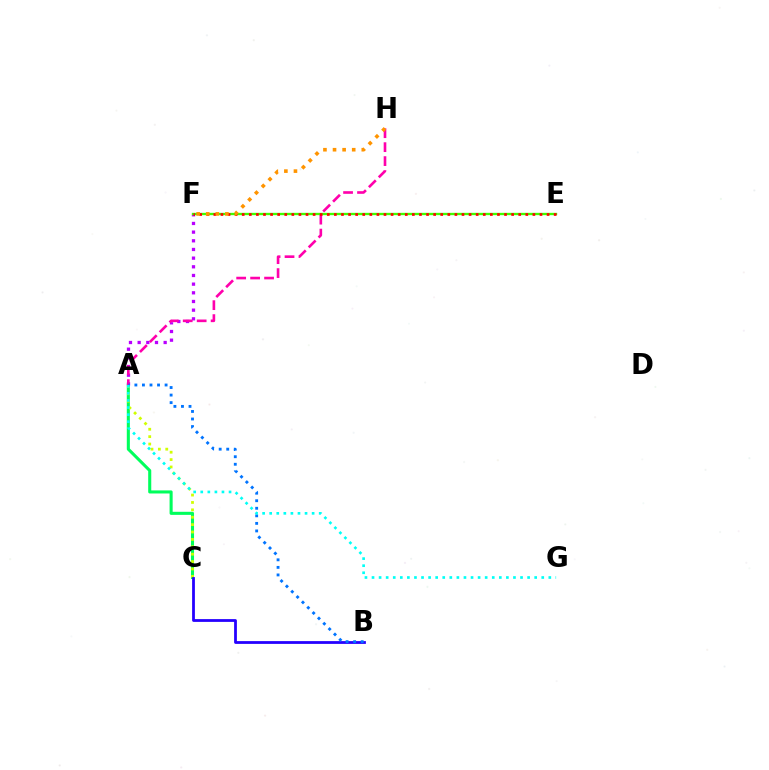{('A', 'C'): [{'color': '#00ff5c', 'line_style': 'solid', 'thickness': 2.21}, {'color': '#d1ff00', 'line_style': 'dotted', 'thickness': 2.01}], ('A', 'F'): [{'color': '#b900ff', 'line_style': 'dotted', 'thickness': 2.36}], ('E', 'F'): [{'color': '#3dff00', 'line_style': 'solid', 'thickness': 1.69}, {'color': '#ff0000', 'line_style': 'dotted', 'thickness': 1.93}], ('A', 'H'): [{'color': '#ff00ac', 'line_style': 'dashed', 'thickness': 1.9}], ('B', 'C'): [{'color': '#2500ff', 'line_style': 'solid', 'thickness': 2.0}], ('A', 'B'): [{'color': '#0074ff', 'line_style': 'dotted', 'thickness': 2.05}], ('F', 'H'): [{'color': '#ff9400', 'line_style': 'dotted', 'thickness': 2.6}], ('A', 'G'): [{'color': '#00fff6', 'line_style': 'dotted', 'thickness': 1.92}]}